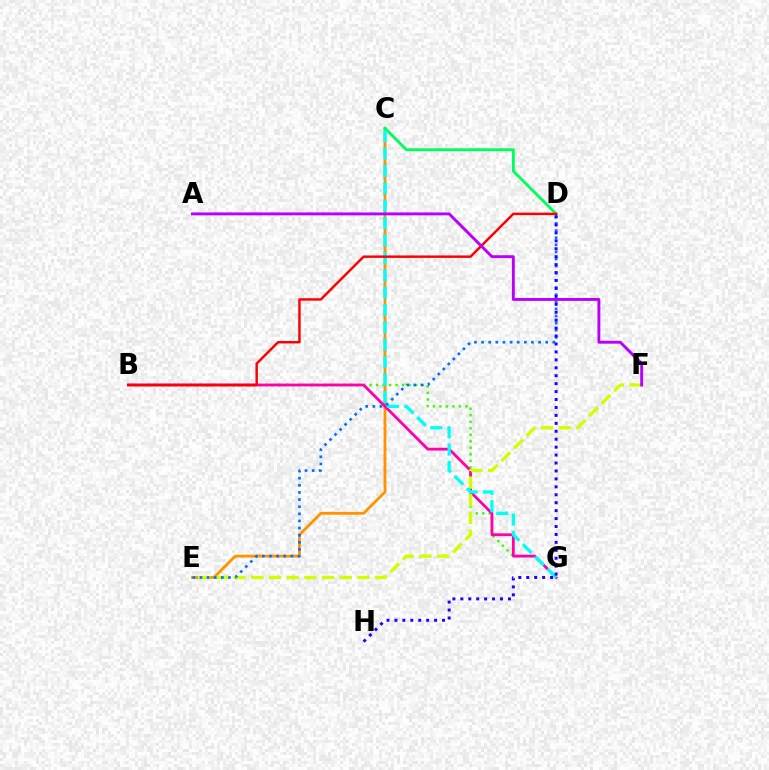{('C', 'E'): [{'color': '#ff9400', 'line_style': 'solid', 'thickness': 2.04}], ('B', 'G'): [{'color': '#3dff00', 'line_style': 'dotted', 'thickness': 1.77}, {'color': '#ff00ac', 'line_style': 'solid', 'thickness': 2.02}], ('E', 'F'): [{'color': '#d1ff00', 'line_style': 'dashed', 'thickness': 2.4}], ('C', 'D'): [{'color': '#00ff5c', 'line_style': 'solid', 'thickness': 2.07}], ('C', 'G'): [{'color': '#00fff6', 'line_style': 'dashed', 'thickness': 2.36}], ('B', 'D'): [{'color': '#ff0000', 'line_style': 'solid', 'thickness': 1.77}], ('D', 'E'): [{'color': '#0074ff', 'line_style': 'dotted', 'thickness': 1.94}], ('A', 'F'): [{'color': '#b900ff', 'line_style': 'solid', 'thickness': 2.09}], ('D', 'H'): [{'color': '#2500ff', 'line_style': 'dotted', 'thickness': 2.16}]}